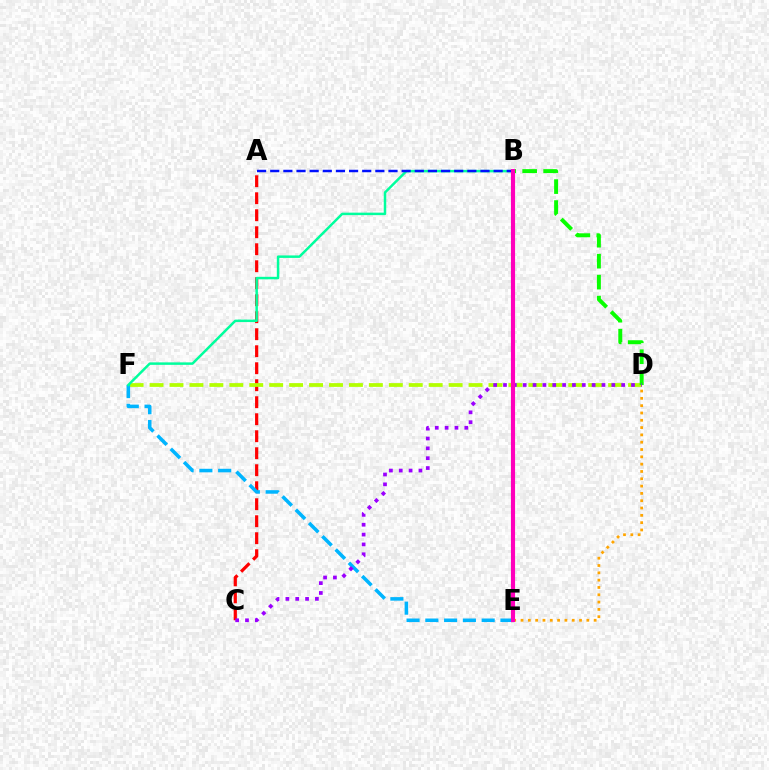{('A', 'C'): [{'color': '#ff0000', 'line_style': 'dashed', 'thickness': 2.31}], ('D', 'F'): [{'color': '#b3ff00', 'line_style': 'dashed', 'thickness': 2.71}], ('E', 'F'): [{'color': '#00b5ff', 'line_style': 'dashed', 'thickness': 2.55}], ('B', 'F'): [{'color': '#00ff9d', 'line_style': 'solid', 'thickness': 1.79}], ('D', 'E'): [{'color': '#ffa500', 'line_style': 'dotted', 'thickness': 1.99}], ('B', 'D'): [{'color': '#08ff00', 'line_style': 'dashed', 'thickness': 2.85}], ('A', 'B'): [{'color': '#0010ff', 'line_style': 'dashed', 'thickness': 1.79}], ('C', 'D'): [{'color': '#9b00ff', 'line_style': 'dotted', 'thickness': 2.68}], ('B', 'E'): [{'color': '#ff00bd', 'line_style': 'solid', 'thickness': 2.98}]}